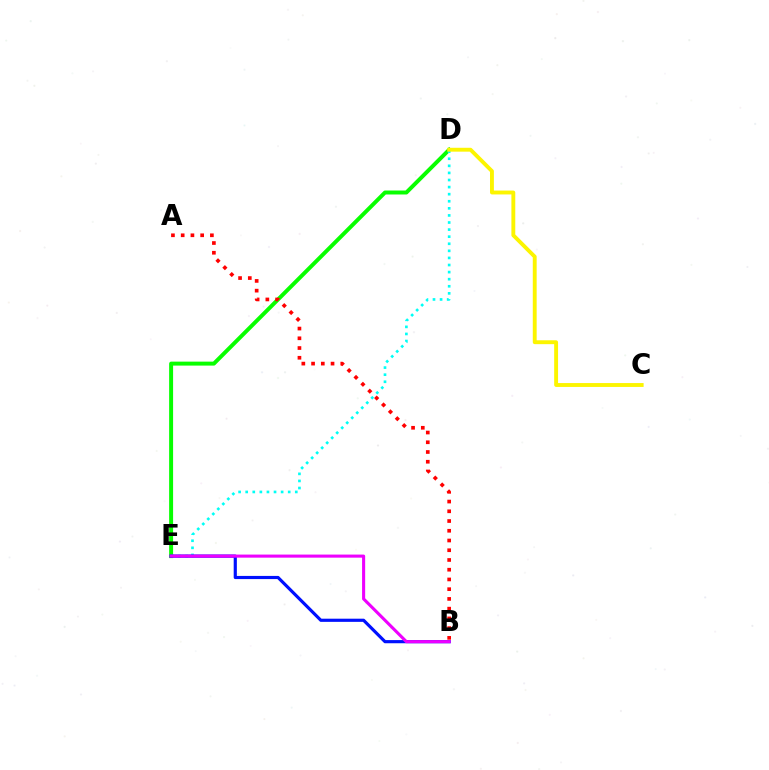{('D', 'E'): [{'color': '#08ff00', 'line_style': 'solid', 'thickness': 2.86}, {'color': '#00fff6', 'line_style': 'dotted', 'thickness': 1.92}], ('B', 'E'): [{'color': '#0010ff', 'line_style': 'solid', 'thickness': 2.28}, {'color': '#ee00ff', 'line_style': 'solid', 'thickness': 2.22}], ('A', 'B'): [{'color': '#ff0000', 'line_style': 'dotted', 'thickness': 2.65}], ('C', 'D'): [{'color': '#fcf500', 'line_style': 'solid', 'thickness': 2.79}]}